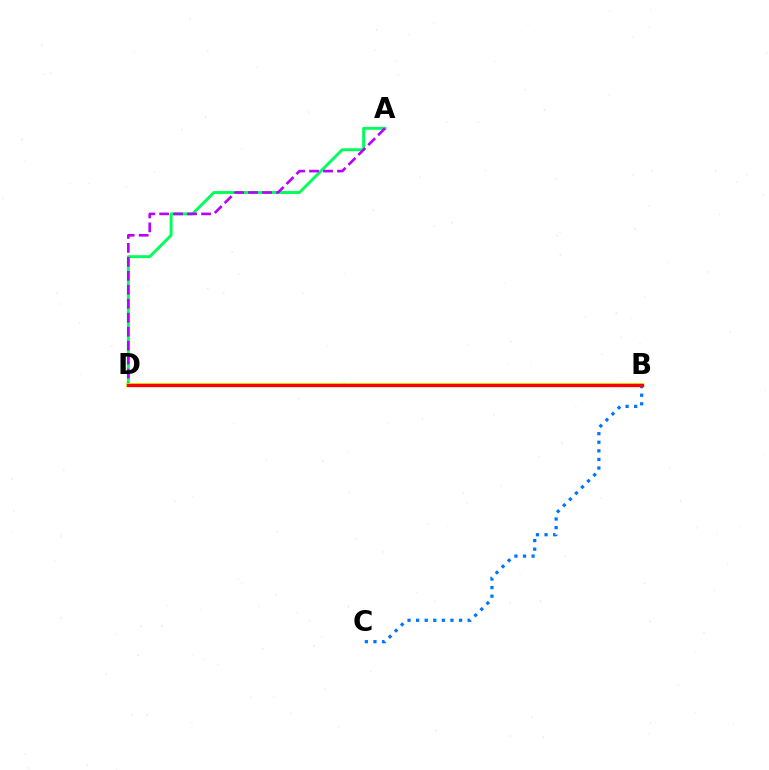{('A', 'D'): [{'color': '#00ff5c', 'line_style': 'solid', 'thickness': 2.1}, {'color': '#b900ff', 'line_style': 'dashed', 'thickness': 1.9}], ('B', 'D'): [{'color': '#d1ff00', 'line_style': 'solid', 'thickness': 2.86}, {'color': '#ff0000', 'line_style': 'solid', 'thickness': 2.39}], ('B', 'C'): [{'color': '#0074ff', 'line_style': 'dotted', 'thickness': 2.33}]}